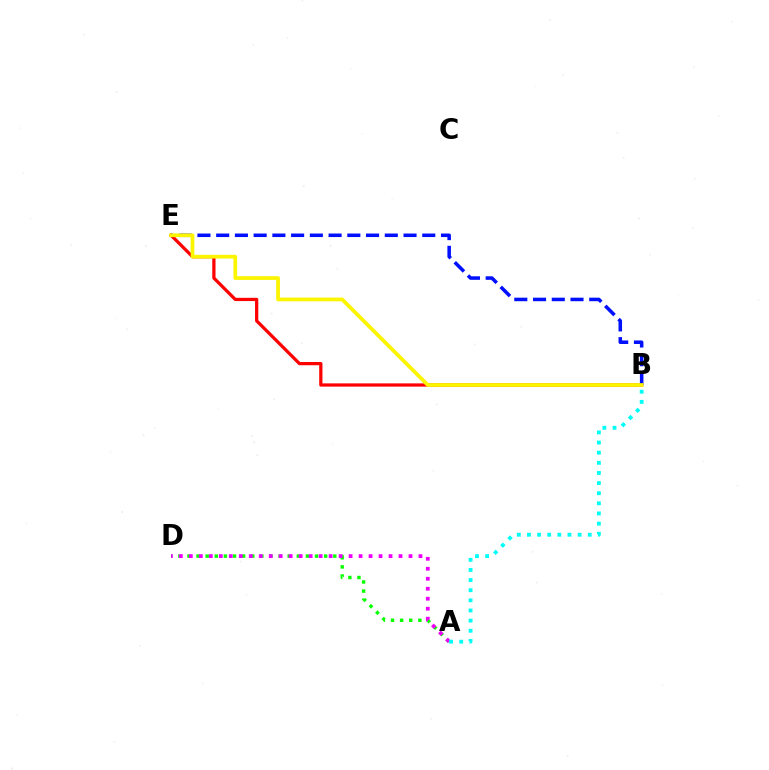{('A', 'D'): [{'color': '#08ff00', 'line_style': 'dotted', 'thickness': 2.48}, {'color': '#ee00ff', 'line_style': 'dotted', 'thickness': 2.71}], ('B', 'E'): [{'color': '#ff0000', 'line_style': 'solid', 'thickness': 2.34}, {'color': '#0010ff', 'line_style': 'dashed', 'thickness': 2.55}, {'color': '#fcf500', 'line_style': 'solid', 'thickness': 2.68}], ('A', 'B'): [{'color': '#00fff6', 'line_style': 'dotted', 'thickness': 2.75}]}